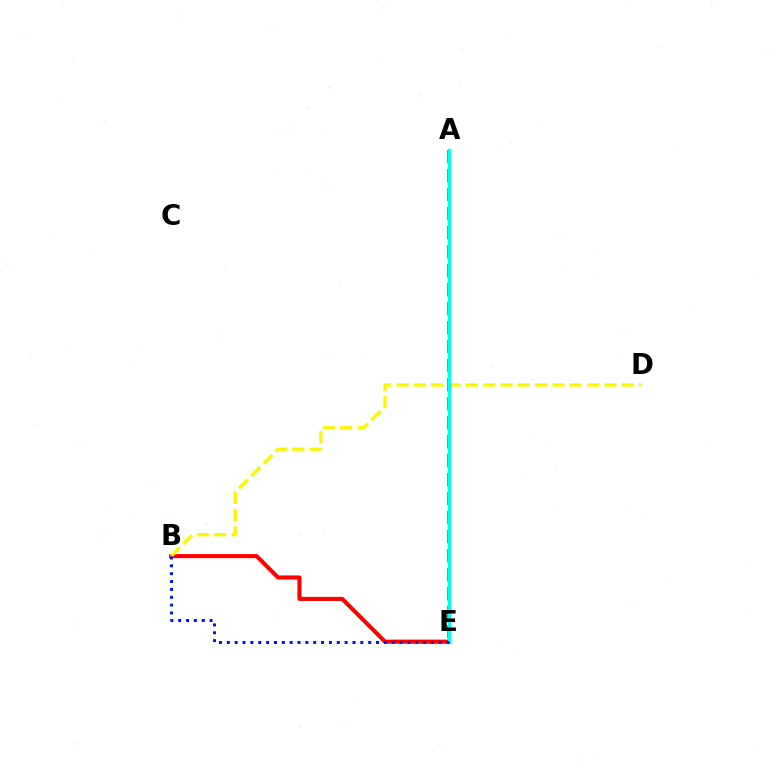{('A', 'E'): [{'color': '#08ff00', 'line_style': 'dotted', 'thickness': 1.96}, {'color': '#ee00ff', 'line_style': 'dashed', 'thickness': 2.58}, {'color': '#00fff6', 'line_style': 'solid', 'thickness': 2.41}], ('B', 'E'): [{'color': '#ff0000', 'line_style': 'solid', 'thickness': 2.94}, {'color': '#0010ff', 'line_style': 'dotted', 'thickness': 2.13}], ('B', 'D'): [{'color': '#fcf500', 'line_style': 'dashed', 'thickness': 2.35}]}